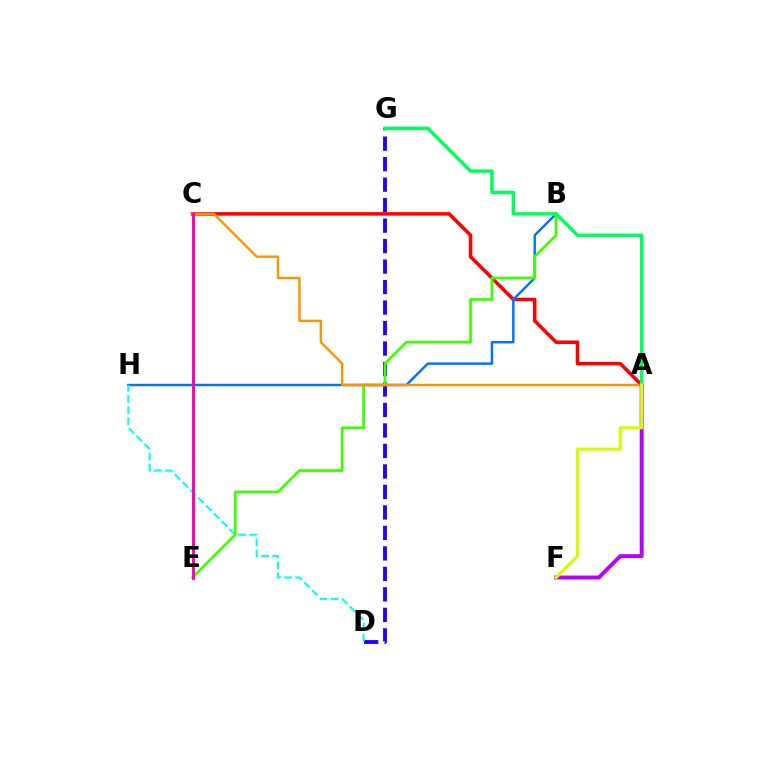{('D', 'G'): [{'color': '#2500ff', 'line_style': 'dashed', 'thickness': 2.78}], ('A', 'C'): [{'color': '#ff0000', 'line_style': 'solid', 'thickness': 2.54}, {'color': '#ff9400', 'line_style': 'solid', 'thickness': 1.74}], ('B', 'H'): [{'color': '#0074ff', 'line_style': 'solid', 'thickness': 1.76}], ('D', 'H'): [{'color': '#00fff6', 'line_style': 'dashed', 'thickness': 1.51}], ('B', 'E'): [{'color': '#3dff00', 'line_style': 'solid', 'thickness': 1.96}], ('A', 'F'): [{'color': '#b900ff', 'line_style': 'solid', 'thickness': 2.81}, {'color': '#d1ff00', 'line_style': 'solid', 'thickness': 2.26}], ('A', 'G'): [{'color': '#00ff5c', 'line_style': 'solid', 'thickness': 2.49}], ('C', 'E'): [{'color': '#ff00ac', 'line_style': 'solid', 'thickness': 2.11}]}